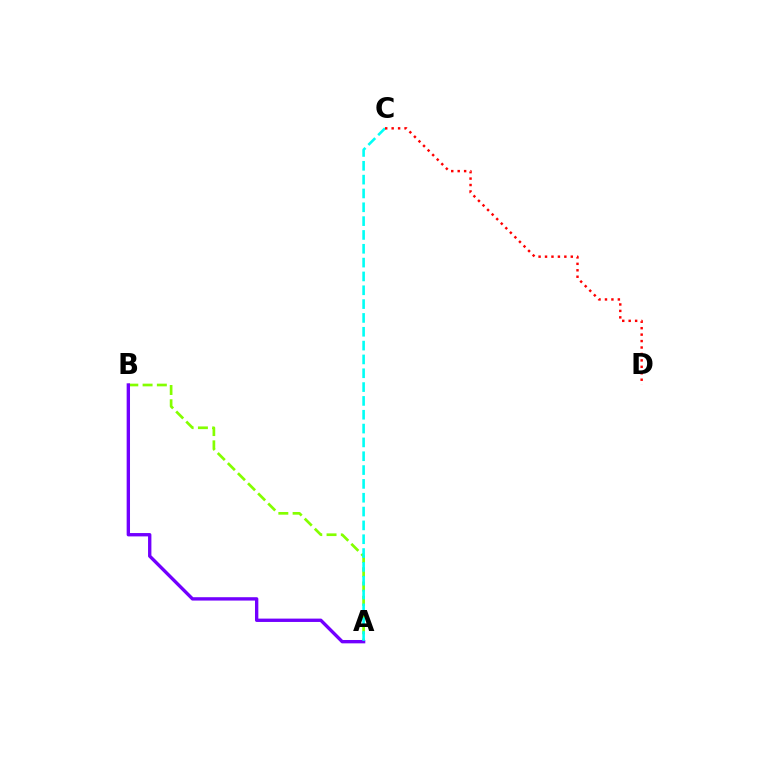{('A', 'B'): [{'color': '#84ff00', 'line_style': 'dashed', 'thickness': 1.94}, {'color': '#7200ff', 'line_style': 'solid', 'thickness': 2.41}], ('A', 'C'): [{'color': '#00fff6', 'line_style': 'dashed', 'thickness': 1.88}], ('C', 'D'): [{'color': '#ff0000', 'line_style': 'dotted', 'thickness': 1.75}]}